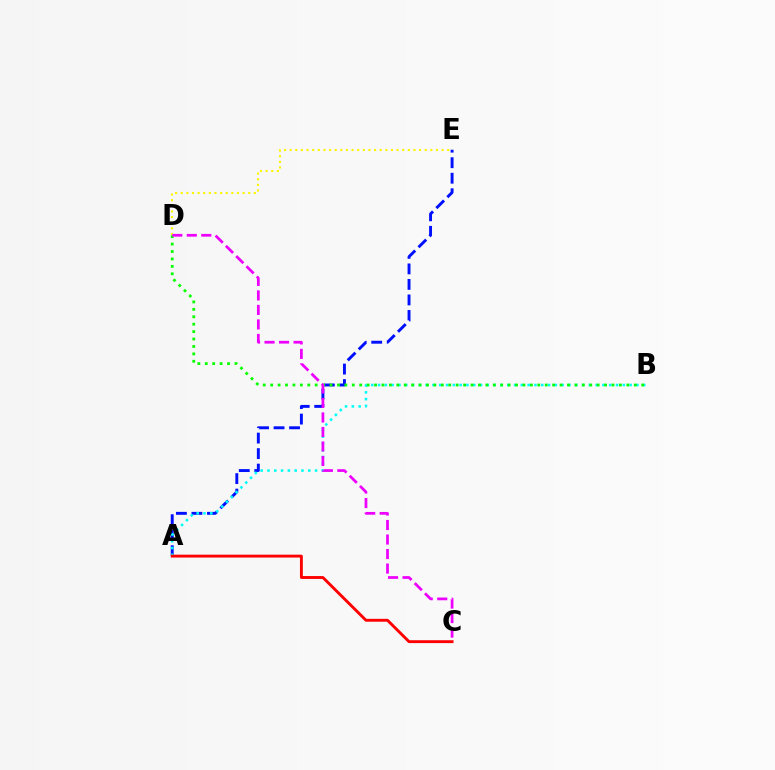{('D', 'E'): [{'color': '#fcf500', 'line_style': 'dotted', 'thickness': 1.53}], ('A', 'E'): [{'color': '#0010ff', 'line_style': 'dashed', 'thickness': 2.11}], ('A', 'B'): [{'color': '#00fff6', 'line_style': 'dotted', 'thickness': 1.85}], ('B', 'D'): [{'color': '#08ff00', 'line_style': 'dotted', 'thickness': 2.02}], ('C', 'D'): [{'color': '#ee00ff', 'line_style': 'dashed', 'thickness': 1.97}], ('A', 'C'): [{'color': '#ff0000', 'line_style': 'solid', 'thickness': 2.07}]}